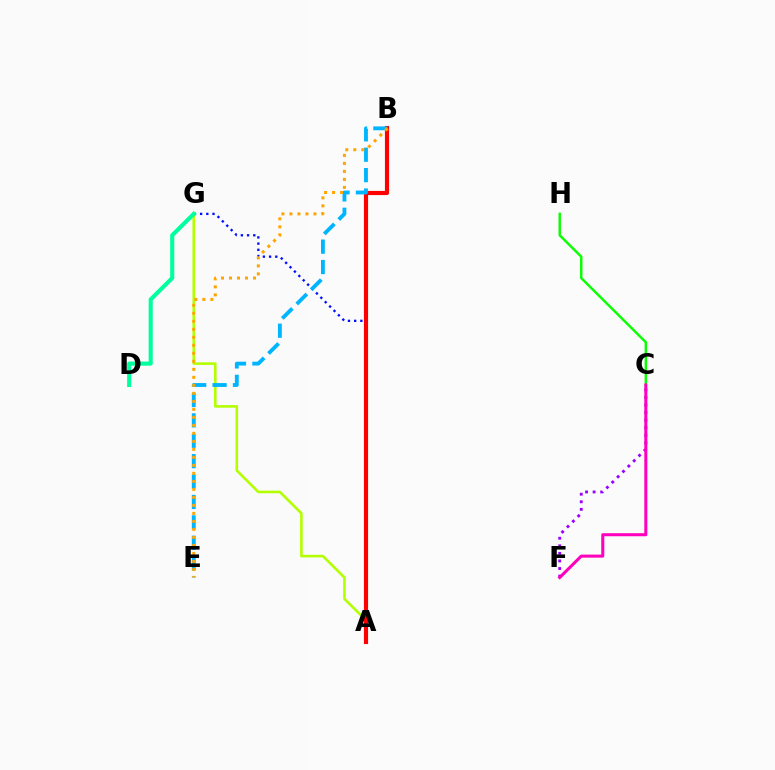{('A', 'G'): [{'color': '#b3ff00', 'line_style': 'solid', 'thickness': 1.87}, {'color': '#0010ff', 'line_style': 'dotted', 'thickness': 1.68}], ('C', 'H'): [{'color': '#08ff00', 'line_style': 'solid', 'thickness': 1.75}], ('A', 'B'): [{'color': '#ff0000', 'line_style': 'solid', 'thickness': 2.98}], ('B', 'E'): [{'color': '#00b5ff', 'line_style': 'dashed', 'thickness': 2.77}, {'color': '#ffa500', 'line_style': 'dotted', 'thickness': 2.17}], ('C', 'F'): [{'color': '#9b00ff', 'line_style': 'dotted', 'thickness': 2.06}, {'color': '#ff00bd', 'line_style': 'solid', 'thickness': 2.19}], ('D', 'G'): [{'color': '#00ff9d', 'line_style': 'solid', 'thickness': 2.95}]}